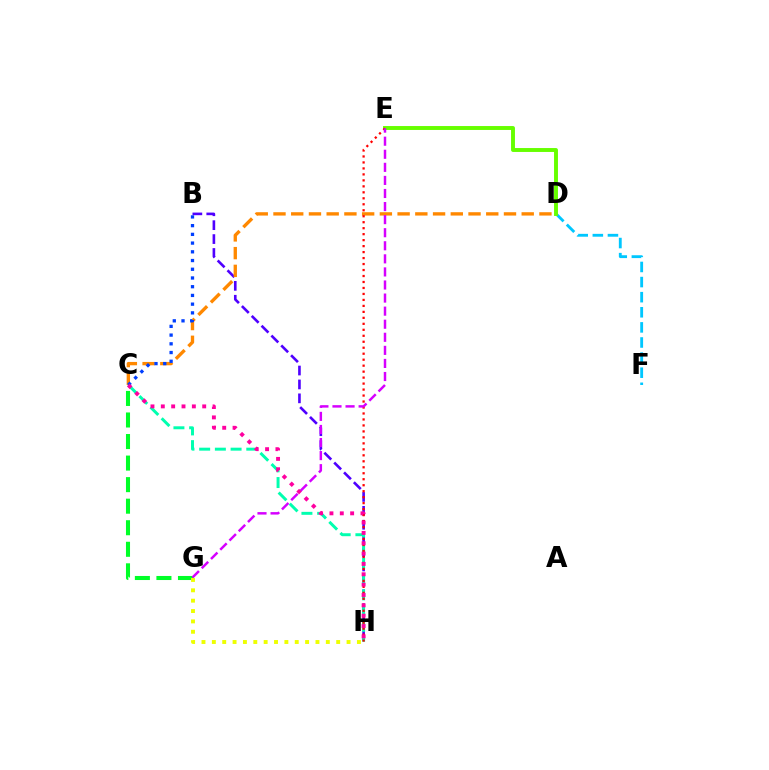{('B', 'H'): [{'color': '#4f00ff', 'line_style': 'dashed', 'thickness': 1.89}], ('C', 'H'): [{'color': '#00ffaf', 'line_style': 'dashed', 'thickness': 2.13}, {'color': '#ff00a0', 'line_style': 'dotted', 'thickness': 2.81}], ('C', 'D'): [{'color': '#ff8800', 'line_style': 'dashed', 'thickness': 2.41}], ('C', 'G'): [{'color': '#00ff27', 'line_style': 'dashed', 'thickness': 2.93}], ('D', 'F'): [{'color': '#00c7ff', 'line_style': 'dashed', 'thickness': 2.05}], ('D', 'E'): [{'color': '#66ff00', 'line_style': 'solid', 'thickness': 2.82}], ('B', 'C'): [{'color': '#003fff', 'line_style': 'dotted', 'thickness': 2.37}], ('E', 'H'): [{'color': '#ff0000', 'line_style': 'dotted', 'thickness': 1.62}], ('E', 'G'): [{'color': '#d600ff', 'line_style': 'dashed', 'thickness': 1.78}], ('G', 'H'): [{'color': '#eeff00', 'line_style': 'dotted', 'thickness': 2.82}]}